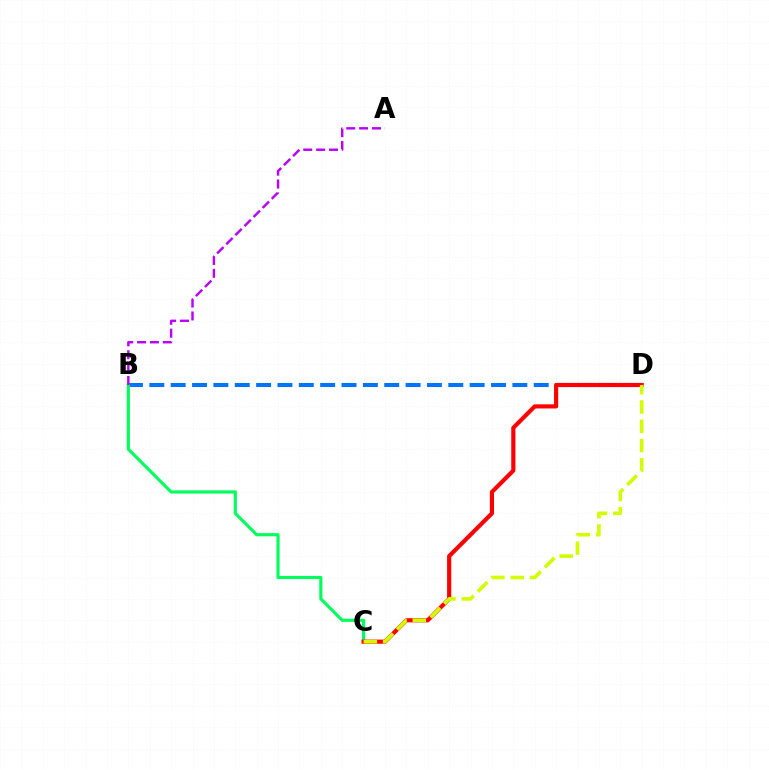{('B', 'D'): [{'color': '#0074ff', 'line_style': 'dashed', 'thickness': 2.9}], ('B', 'C'): [{'color': '#00ff5c', 'line_style': 'solid', 'thickness': 2.26}], ('C', 'D'): [{'color': '#ff0000', 'line_style': 'solid', 'thickness': 2.99}, {'color': '#d1ff00', 'line_style': 'dashed', 'thickness': 2.62}], ('A', 'B'): [{'color': '#b900ff', 'line_style': 'dashed', 'thickness': 1.75}]}